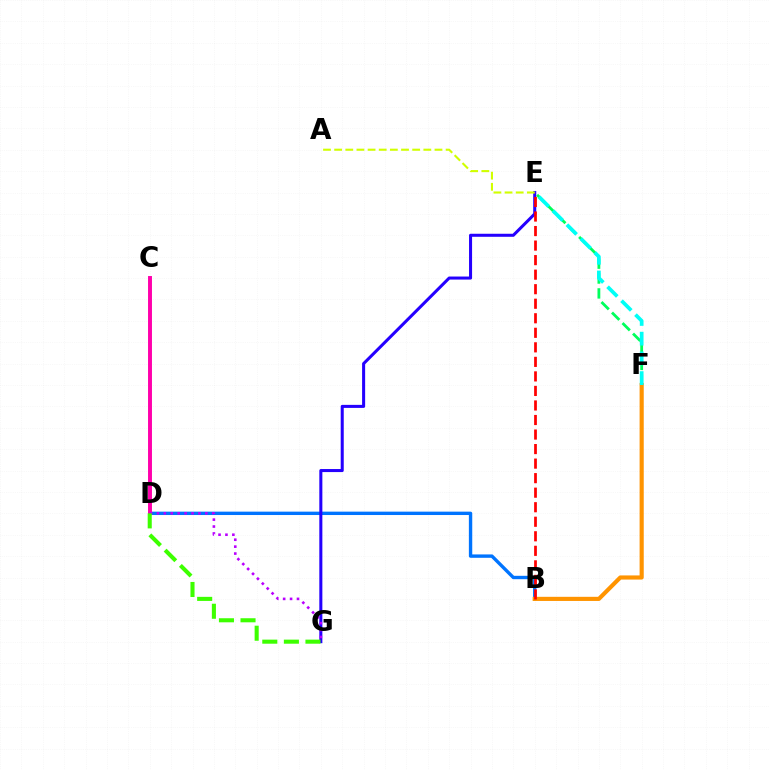{('B', 'D'): [{'color': '#0074ff', 'line_style': 'solid', 'thickness': 2.43}], ('C', 'D'): [{'color': '#ff00ac', 'line_style': 'solid', 'thickness': 2.83}], ('B', 'F'): [{'color': '#ff9400', 'line_style': 'solid', 'thickness': 2.98}], ('E', 'G'): [{'color': '#2500ff', 'line_style': 'solid', 'thickness': 2.19}], ('D', 'G'): [{'color': '#b900ff', 'line_style': 'dotted', 'thickness': 1.88}, {'color': '#3dff00', 'line_style': 'dashed', 'thickness': 2.93}], ('E', 'F'): [{'color': '#00ff5c', 'line_style': 'dashed', 'thickness': 2.02}, {'color': '#00fff6', 'line_style': 'dashed', 'thickness': 2.68}], ('B', 'E'): [{'color': '#ff0000', 'line_style': 'dashed', 'thickness': 1.97}], ('A', 'E'): [{'color': '#d1ff00', 'line_style': 'dashed', 'thickness': 1.51}]}